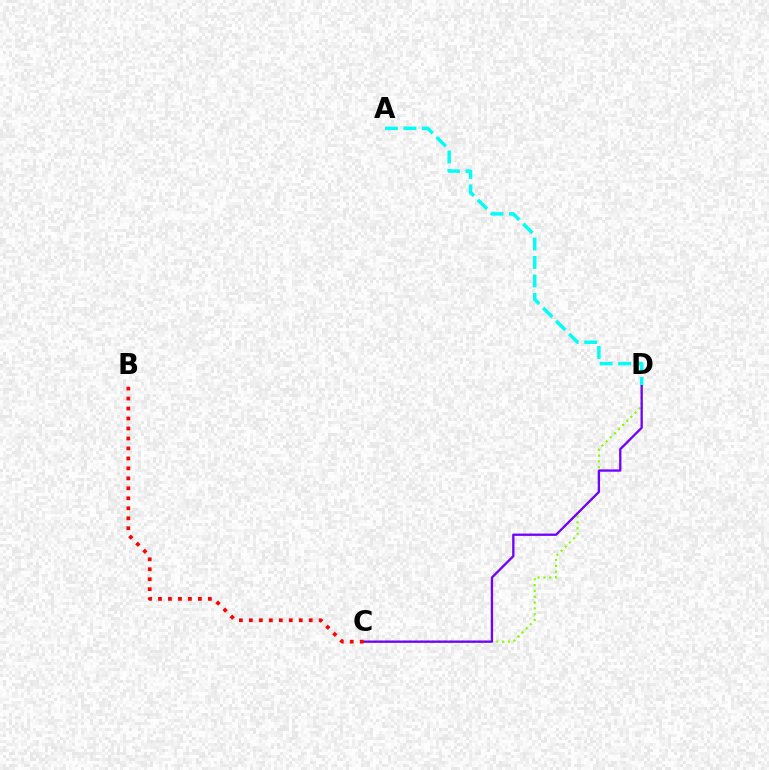{('C', 'D'): [{'color': '#84ff00', 'line_style': 'dotted', 'thickness': 1.58}, {'color': '#7200ff', 'line_style': 'solid', 'thickness': 1.67}], ('B', 'C'): [{'color': '#ff0000', 'line_style': 'dotted', 'thickness': 2.71}], ('A', 'D'): [{'color': '#00fff6', 'line_style': 'dashed', 'thickness': 2.51}]}